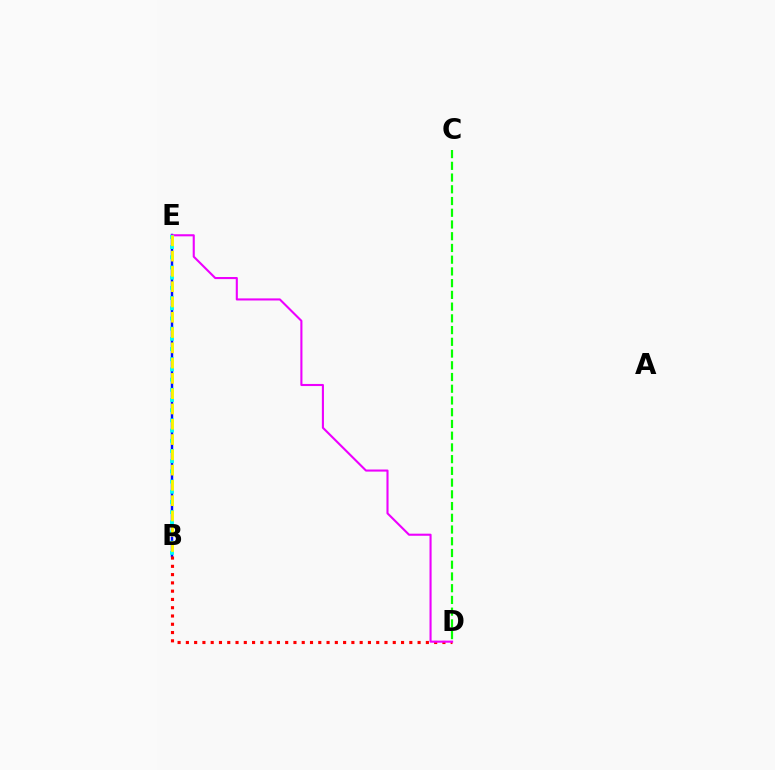{('B', 'E'): [{'color': '#0010ff', 'line_style': 'solid', 'thickness': 1.75}, {'color': '#00fff6', 'line_style': 'dotted', 'thickness': 2.77}, {'color': '#fcf500', 'line_style': 'dashed', 'thickness': 2.08}], ('C', 'D'): [{'color': '#08ff00', 'line_style': 'dashed', 'thickness': 1.59}], ('B', 'D'): [{'color': '#ff0000', 'line_style': 'dotted', 'thickness': 2.25}], ('D', 'E'): [{'color': '#ee00ff', 'line_style': 'solid', 'thickness': 1.51}]}